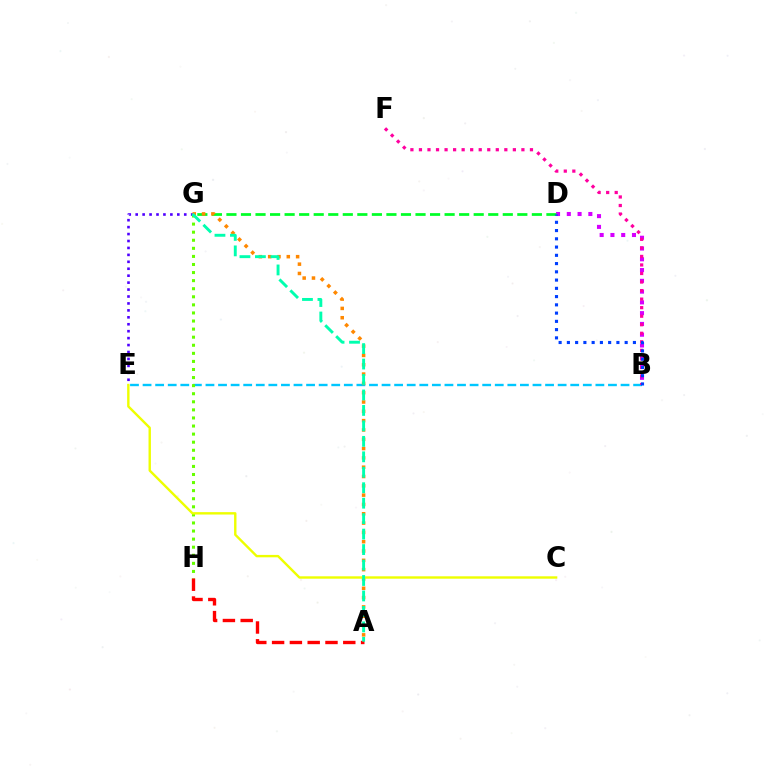{('E', 'G'): [{'color': '#4f00ff', 'line_style': 'dotted', 'thickness': 1.88}], ('B', 'D'): [{'color': '#d600ff', 'line_style': 'dotted', 'thickness': 2.93}, {'color': '#003fff', 'line_style': 'dotted', 'thickness': 2.24}], ('B', 'E'): [{'color': '#00c7ff', 'line_style': 'dashed', 'thickness': 1.71}], ('G', 'H'): [{'color': '#66ff00', 'line_style': 'dotted', 'thickness': 2.19}], ('B', 'F'): [{'color': '#ff00a0', 'line_style': 'dotted', 'thickness': 2.32}], ('A', 'H'): [{'color': '#ff0000', 'line_style': 'dashed', 'thickness': 2.42}], ('D', 'G'): [{'color': '#00ff27', 'line_style': 'dashed', 'thickness': 1.98}], ('A', 'G'): [{'color': '#ff8800', 'line_style': 'dotted', 'thickness': 2.53}, {'color': '#00ffaf', 'line_style': 'dashed', 'thickness': 2.1}], ('C', 'E'): [{'color': '#eeff00', 'line_style': 'solid', 'thickness': 1.73}]}